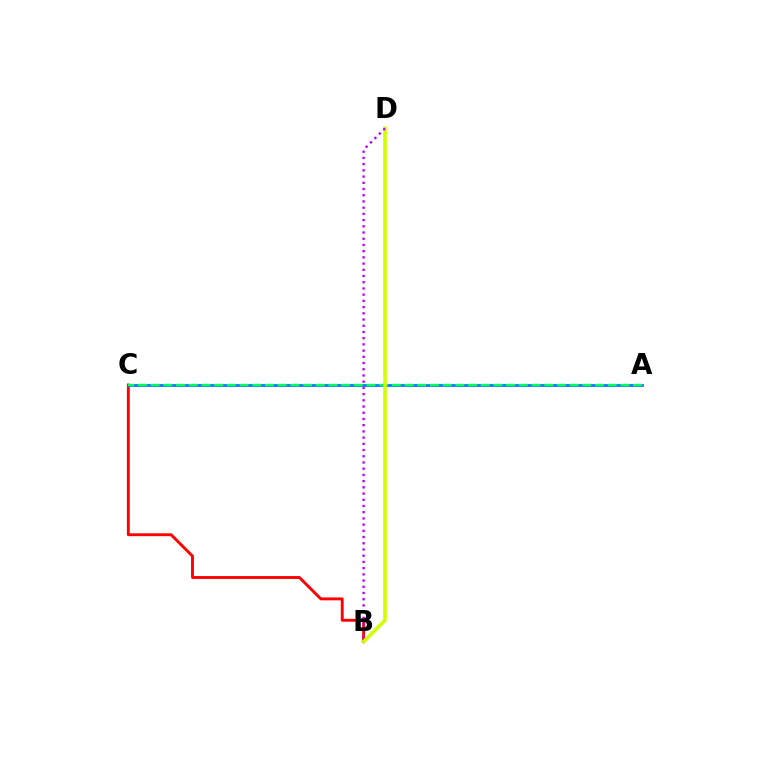{('B', 'C'): [{'color': '#ff0000', 'line_style': 'solid', 'thickness': 2.08}], ('A', 'C'): [{'color': '#0074ff', 'line_style': 'solid', 'thickness': 1.97}, {'color': '#00ff5c', 'line_style': 'dashed', 'thickness': 1.72}], ('B', 'D'): [{'color': '#d1ff00', 'line_style': 'solid', 'thickness': 2.61}, {'color': '#b900ff', 'line_style': 'dotted', 'thickness': 1.69}]}